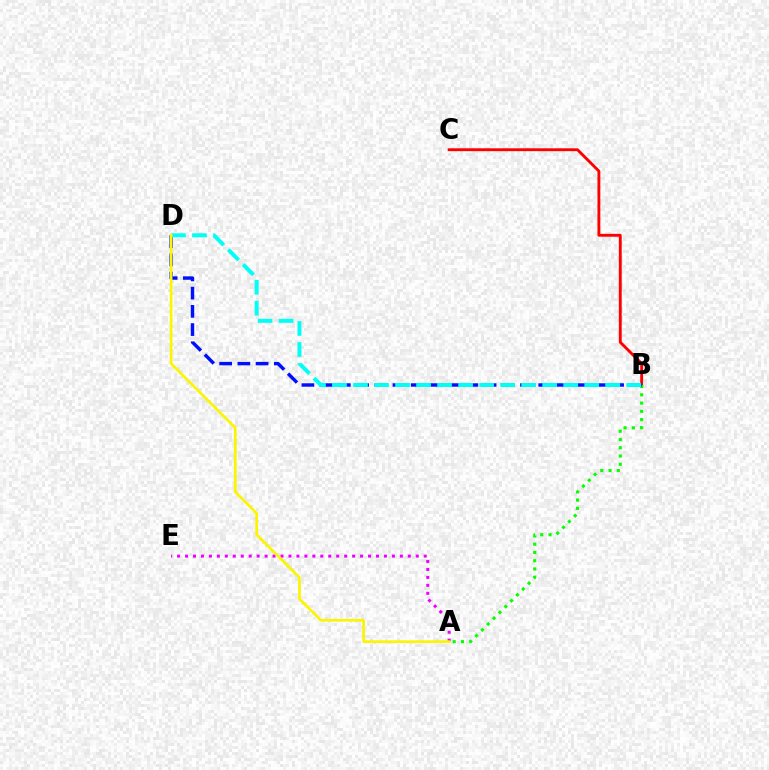{('B', 'C'): [{'color': '#ff0000', 'line_style': 'solid', 'thickness': 2.07}], ('A', 'B'): [{'color': '#08ff00', 'line_style': 'dotted', 'thickness': 2.24}], ('B', 'D'): [{'color': '#0010ff', 'line_style': 'dashed', 'thickness': 2.48}, {'color': '#00fff6', 'line_style': 'dashed', 'thickness': 2.85}], ('A', 'E'): [{'color': '#ee00ff', 'line_style': 'dotted', 'thickness': 2.16}], ('A', 'D'): [{'color': '#fcf500', 'line_style': 'solid', 'thickness': 1.94}]}